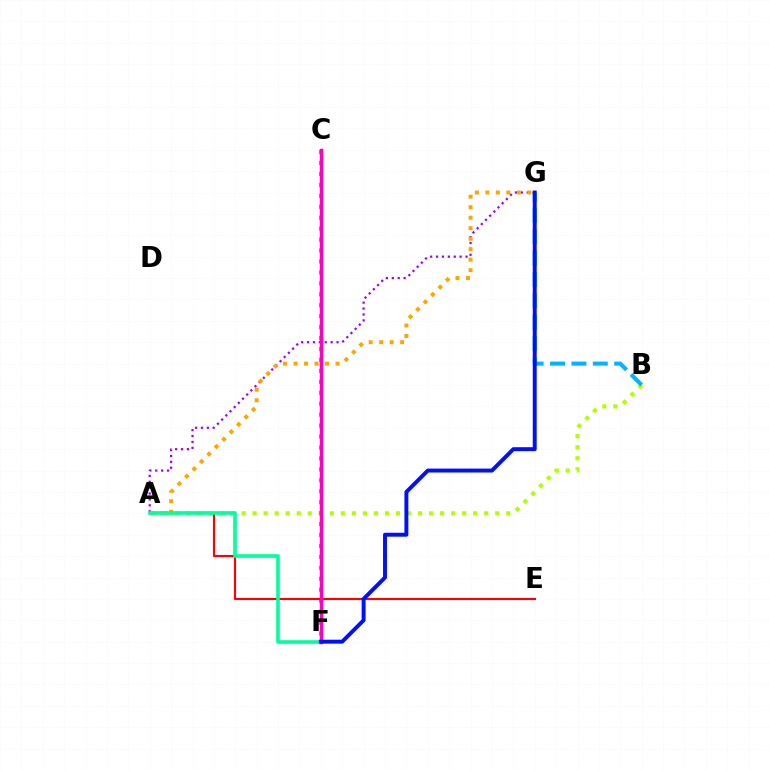{('A', 'G'): [{'color': '#9b00ff', 'line_style': 'dotted', 'thickness': 1.6}, {'color': '#ffa500', 'line_style': 'dotted', 'thickness': 2.85}], ('A', 'B'): [{'color': '#b3ff00', 'line_style': 'dotted', 'thickness': 3.0}], ('C', 'F'): [{'color': '#08ff00', 'line_style': 'dotted', 'thickness': 2.97}, {'color': '#ff00bd', 'line_style': 'solid', 'thickness': 2.5}], ('A', 'E'): [{'color': '#ff0000', 'line_style': 'solid', 'thickness': 1.54}], ('B', 'G'): [{'color': '#00b5ff', 'line_style': 'dashed', 'thickness': 2.91}], ('A', 'F'): [{'color': '#00ff9d', 'line_style': 'solid', 'thickness': 2.59}], ('F', 'G'): [{'color': '#0010ff', 'line_style': 'solid', 'thickness': 2.83}]}